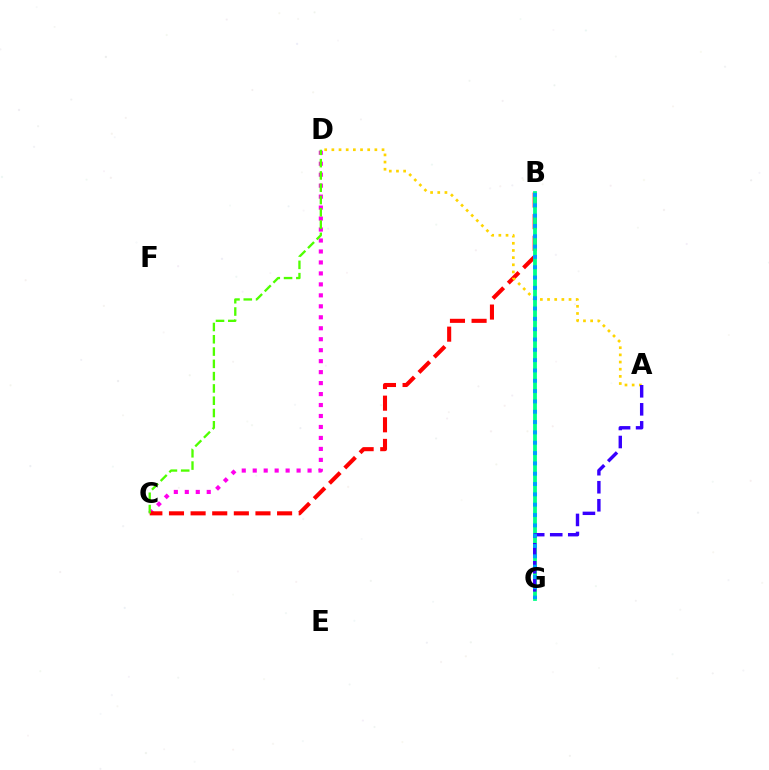{('C', 'D'): [{'color': '#ff00ed', 'line_style': 'dotted', 'thickness': 2.98}, {'color': '#4fff00', 'line_style': 'dashed', 'thickness': 1.67}], ('B', 'C'): [{'color': '#ff0000', 'line_style': 'dashed', 'thickness': 2.94}], ('A', 'D'): [{'color': '#ffd500', 'line_style': 'dotted', 'thickness': 1.95}], ('B', 'G'): [{'color': '#00ff86', 'line_style': 'solid', 'thickness': 2.73}, {'color': '#009eff', 'line_style': 'dotted', 'thickness': 2.81}], ('A', 'G'): [{'color': '#3700ff', 'line_style': 'dashed', 'thickness': 2.45}]}